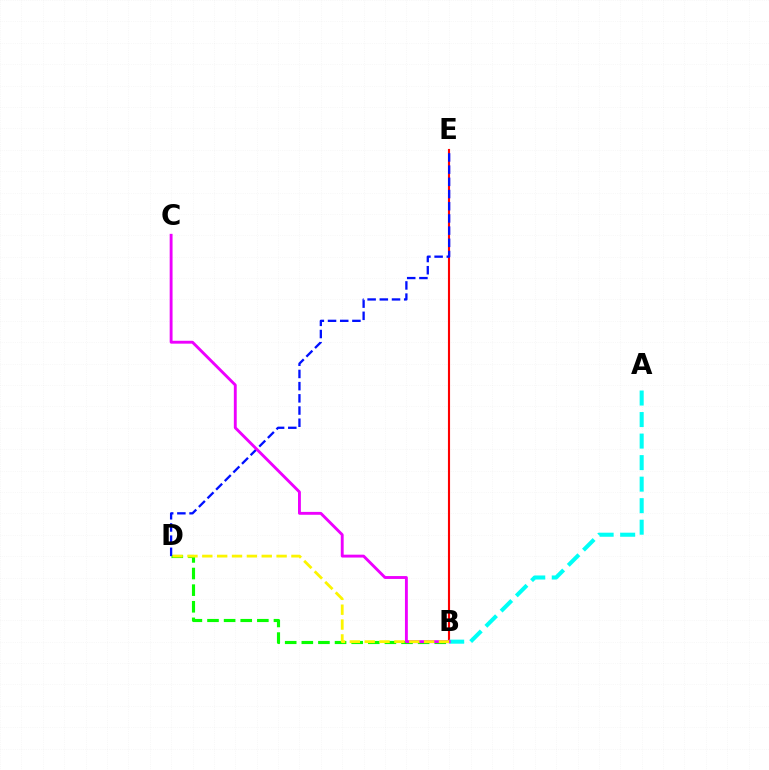{('B', 'E'): [{'color': '#ff0000', 'line_style': 'solid', 'thickness': 1.53}], ('B', 'D'): [{'color': '#08ff00', 'line_style': 'dashed', 'thickness': 2.26}, {'color': '#fcf500', 'line_style': 'dashed', 'thickness': 2.02}], ('A', 'B'): [{'color': '#00fff6', 'line_style': 'dashed', 'thickness': 2.92}], ('D', 'E'): [{'color': '#0010ff', 'line_style': 'dashed', 'thickness': 1.66}], ('B', 'C'): [{'color': '#ee00ff', 'line_style': 'solid', 'thickness': 2.07}]}